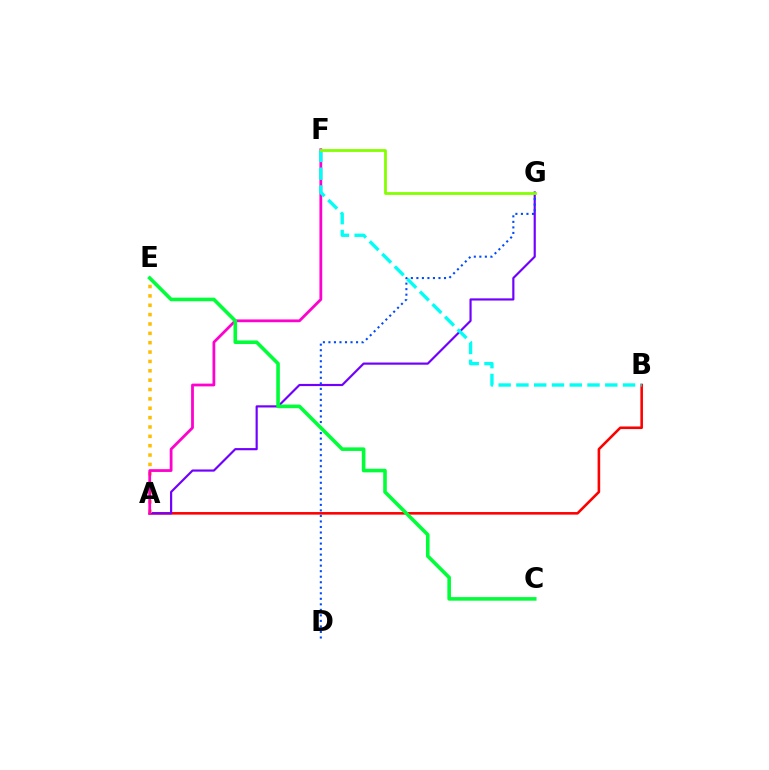{('A', 'B'): [{'color': '#ff0000', 'line_style': 'solid', 'thickness': 1.86}], ('A', 'G'): [{'color': '#7200ff', 'line_style': 'solid', 'thickness': 1.56}], ('A', 'E'): [{'color': '#ffbd00', 'line_style': 'dotted', 'thickness': 2.54}], ('A', 'F'): [{'color': '#ff00cf', 'line_style': 'solid', 'thickness': 2.0}], ('D', 'G'): [{'color': '#004bff', 'line_style': 'dotted', 'thickness': 1.5}], ('C', 'E'): [{'color': '#00ff39', 'line_style': 'solid', 'thickness': 2.59}], ('B', 'F'): [{'color': '#00fff6', 'line_style': 'dashed', 'thickness': 2.41}], ('F', 'G'): [{'color': '#84ff00', 'line_style': 'solid', 'thickness': 2.01}]}